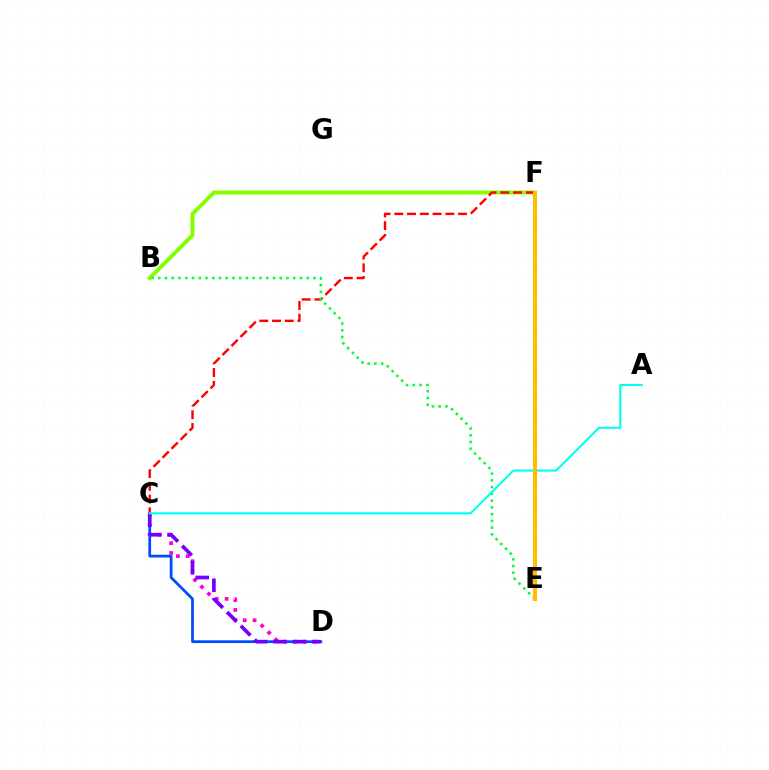{('B', 'F'): [{'color': '#84ff00', 'line_style': 'solid', 'thickness': 2.86}], ('C', 'D'): [{'color': '#004bff', 'line_style': 'solid', 'thickness': 1.98}, {'color': '#ff00cf', 'line_style': 'dotted', 'thickness': 2.68}, {'color': '#7200ff', 'line_style': 'dashed', 'thickness': 2.65}], ('C', 'F'): [{'color': '#ff0000', 'line_style': 'dashed', 'thickness': 1.73}], ('B', 'E'): [{'color': '#00ff39', 'line_style': 'dotted', 'thickness': 1.83}], ('A', 'C'): [{'color': '#00fff6', 'line_style': 'solid', 'thickness': 1.51}], ('E', 'F'): [{'color': '#ffbd00', 'line_style': 'solid', 'thickness': 2.93}]}